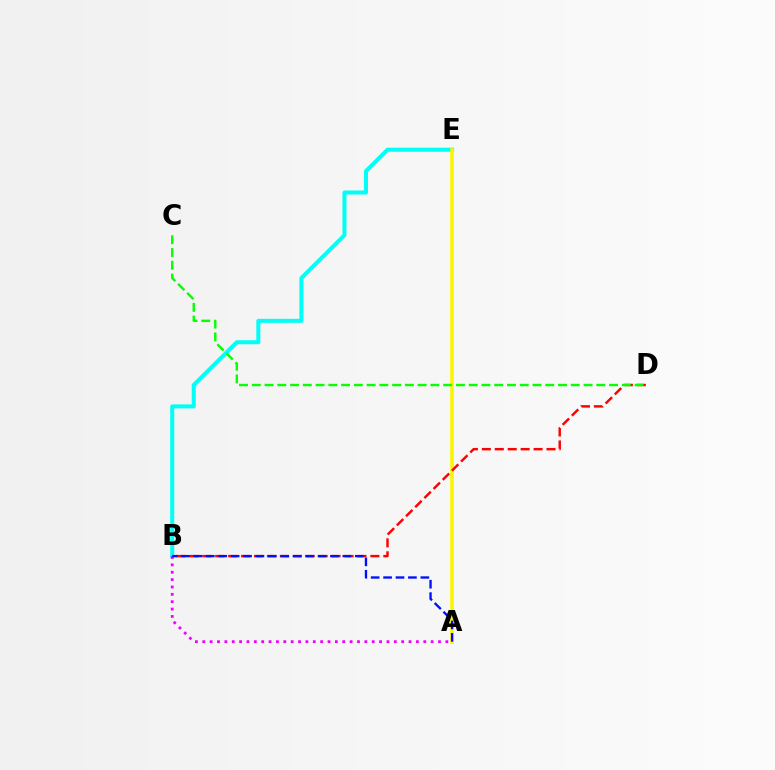{('B', 'E'): [{'color': '#00fff6', 'line_style': 'solid', 'thickness': 2.9}], ('A', 'E'): [{'color': '#fcf500', 'line_style': 'solid', 'thickness': 2.57}], ('B', 'D'): [{'color': '#ff0000', 'line_style': 'dashed', 'thickness': 1.76}], ('A', 'B'): [{'color': '#ee00ff', 'line_style': 'dotted', 'thickness': 2.0}, {'color': '#0010ff', 'line_style': 'dashed', 'thickness': 1.69}], ('C', 'D'): [{'color': '#08ff00', 'line_style': 'dashed', 'thickness': 1.73}]}